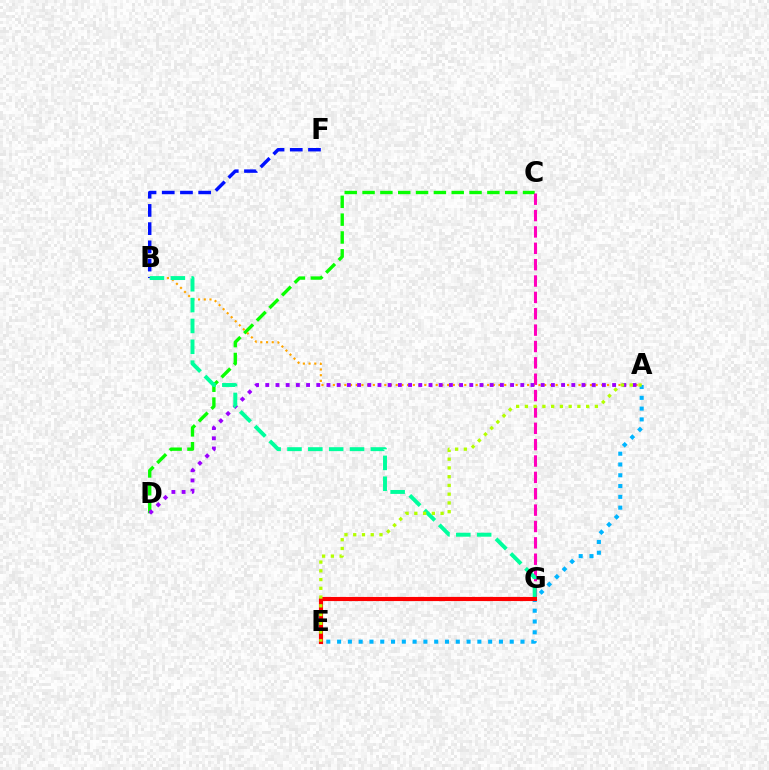{('C', 'D'): [{'color': '#08ff00', 'line_style': 'dashed', 'thickness': 2.42}], ('C', 'G'): [{'color': '#ff00bd', 'line_style': 'dashed', 'thickness': 2.22}], ('A', 'B'): [{'color': '#ffa500', 'line_style': 'dotted', 'thickness': 1.55}], ('A', 'E'): [{'color': '#00b5ff', 'line_style': 'dotted', 'thickness': 2.93}, {'color': '#b3ff00', 'line_style': 'dotted', 'thickness': 2.38}], ('B', 'F'): [{'color': '#0010ff', 'line_style': 'dashed', 'thickness': 2.47}], ('A', 'D'): [{'color': '#9b00ff', 'line_style': 'dotted', 'thickness': 2.77}], ('B', 'G'): [{'color': '#00ff9d', 'line_style': 'dashed', 'thickness': 2.83}], ('E', 'G'): [{'color': '#ff0000', 'line_style': 'solid', 'thickness': 2.97}]}